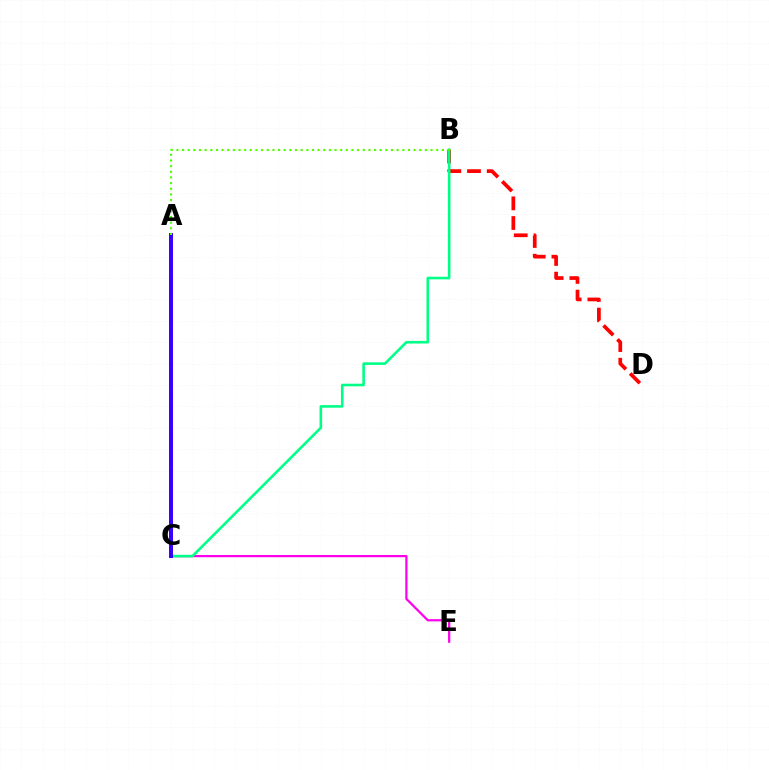{('C', 'E'): [{'color': '#ff00ed', 'line_style': 'solid', 'thickness': 1.61}], ('A', 'C'): [{'color': '#009eff', 'line_style': 'solid', 'thickness': 1.89}, {'color': '#ffd500', 'line_style': 'dotted', 'thickness': 2.28}, {'color': '#3700ff', 'line_style': 'solid', 'thickness': 2.87}], ('B', 'D'): [{'color': '#ff0000', 'line_style': 'dashed', 'thickness': 2.67}], ('B', 'C'): [{'color': '#00ff86', 'line_style': 'solid', 'thickness': 1.87}], ('A', 'B'): [{'color': '#4fff00', 'line_style': 'dotted', 'thickness': 1.53}]}